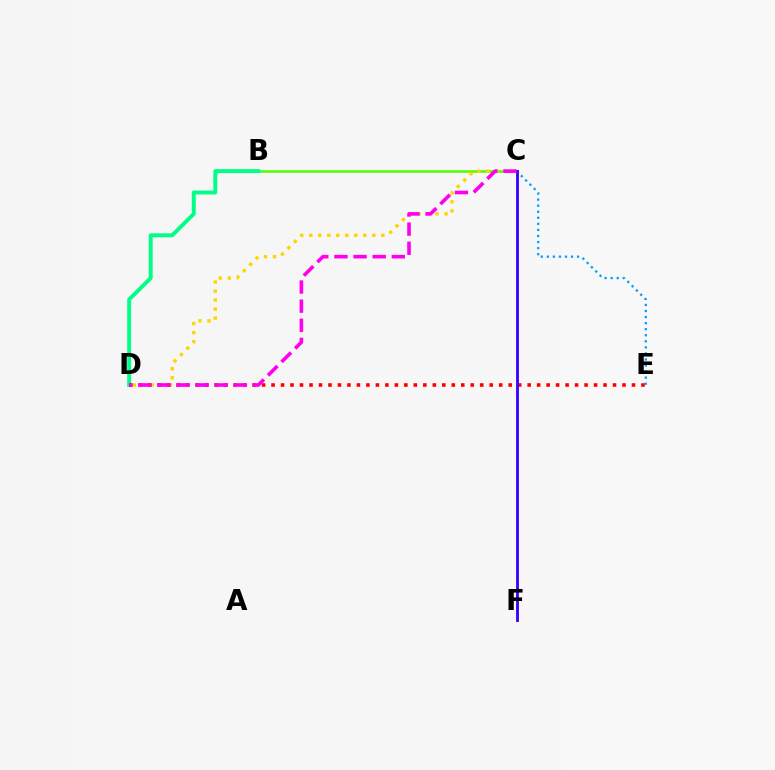{('C', 'E'): [{'color': '#009eff', 'line_style': 'dotted', 'thickness': 1.65}], ('B', 'C'): [{'color': '#4fff00', 'line_style': 'solid', 'thickness': 1.84}], ('B', 'D'): [{'color': '#00ff86', 'line_style': 'solid', 'thickness': 2.83}], ('C', 'D'): [{'color': '#ffd500', 'line_style': 'dotted', 'thickness': 2.45}, {'color': '#ff00ed', 'line_style': 'dashed', 'thickness': 2.6}], ('D', 'E'): [{'color': '#ff0000', 'line_style': 'dotted', 'thickness': 2.58}], ('C', 'F'): [{'color': '#3700ff', 'line_style': 'solid', 'thickness': 2.04}]}